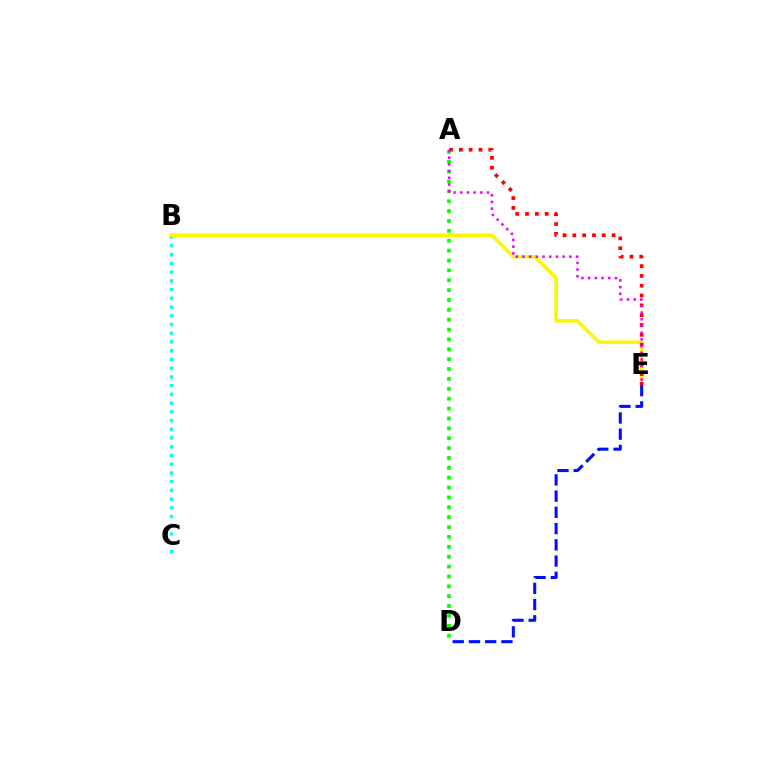{('A', 'D'): [{'color': '#08ff00', 'line_style': 'dotted', 'thickness': 2.68}], ('B', 'C'): [{'color': '#00fff6', 'line_style': 'dotted', 'thickness': 2.37}], ('B', 'E'): [{'color': '#fcf500', 'line_style': 'solid', 'thickness': 2.53}], ('A', 'E'): [{'color': '#ff0000', 'line_style': 'dotted', 'thickness': 2.67}, {'color': '#ee00ff', 'line_style': 'dotted', 'thickness': 1.82}], ('D', 'E'): [{'color': '#0010ff', 'line_style': 'dashed', 'thickness': 2.2}]}